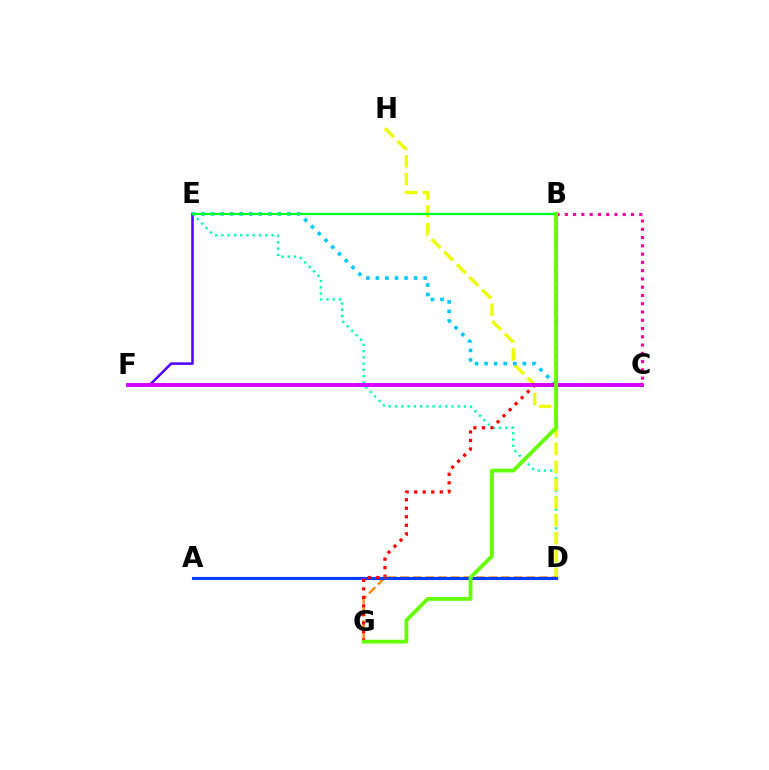{('D', 'E'): [{'color': '#00ffaf', 'line_style': 'dotted', 'thickness': 1.7}], ('D', 'H'): [{'color': '#eeff00', 'line_style': 'dashed', 'thickness': 2.42}], ('D', 'G'): [{'color': '#ff8800', 'line_style': 'dashed', 'thickness': 1.71}], ('E', 'F'): [{'color': '#4f00ff', 'line_style': 'solid', 'thickness': 1.82}], ('B', 'C'): [{'color': '#ff00a0', 'line_style': 'dotted', 'thickness': 2.25}], ('A', 'D'): [{'color': '#003fff', 'line_style': 'solid', 'thickness': 2.25}], ('C', 'E'): [{'color': '#00c7ff', 'line_style': 'dotted', 'thickness': 2.6}], ('B', 'G'): [{'color': '#ff0000', 'line_style': 'dotted', 'thickness': 2.32}, {'color': '#66ff00', 'line_style': 'solid', 'thickness': 2.74}], ('B', 'E'): [{'color': '#00ff27', 'line_style': 'solid', 'thickness': 1.63}], ('C', 'F'): [{'color': '#d600ff', 'line_style': 'solid', 'thickness': 2.81}]}